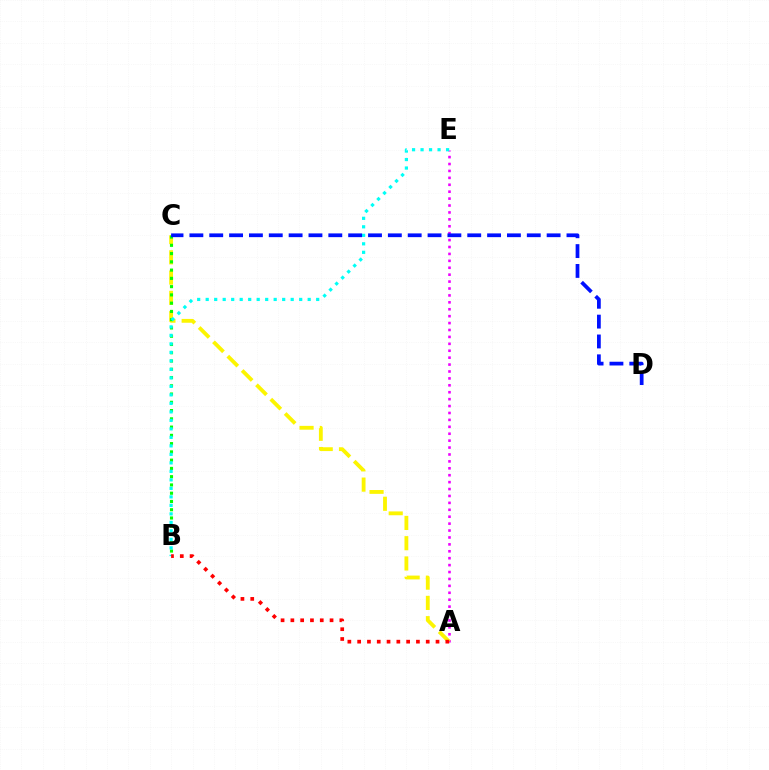{('A', 'E'): [{'color': '#ee00ff', 'line_style': 'dotted', 'thickness': 1.88}], ('A', 'C'): [{'color': '#fcf500', 'line_style': 'dashed', 'thickness': 2.75}], ('B', 'C'): [{'color': '#08ff00', 'line_style': 'dotted', 'thickness': 2.24}], ('B', 'E'): [{'color': '#00fff6', 'line_style': 'dotted', 'thickness': 2.31}], ('A', 'B'): [{'color': '#ff0000', 'line_style': 'dotted', 'thickness': 2.66}], ('C', 'D'): [{'color': '#0010ff', 'line_style': 'dashed', 'thickness': 2.7}]}